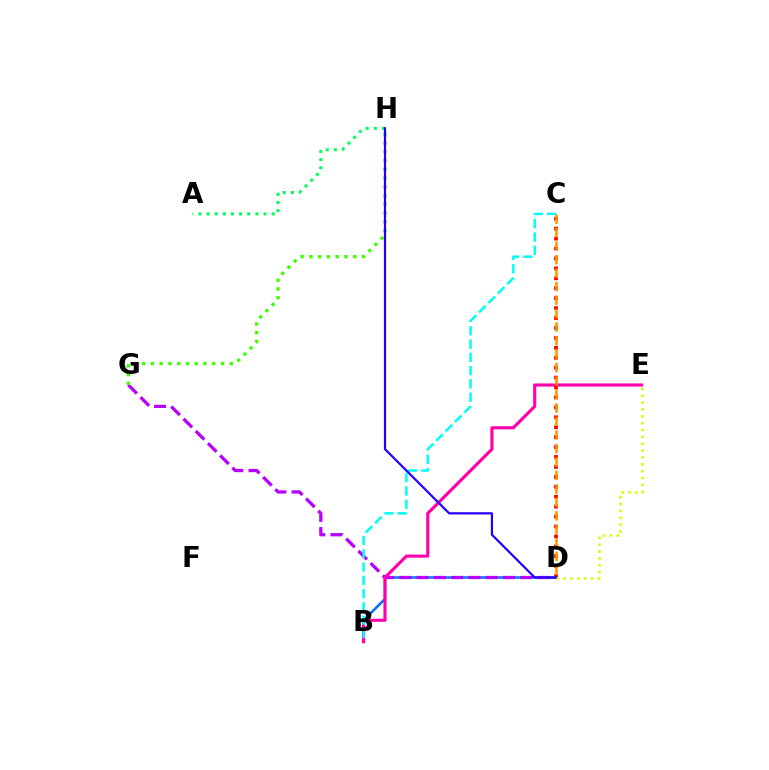{('B', 'D'): [{'color': '#0074ff', 'line_style': 'solid', 'thickness': 1.82}], ('A', 'H'): [{'color': '#00ff5c', 'line_style': 'dotted', 'thickness': 2.21}], ('D', 'G'): [{'color': '#b900ff', 'line_style': 'dashed', 'thickness': 2.35}], ('B', 'E'): [{'color': '#ff00ac', 'line_style': 'solid', 'thickness': 2.25}], ('G', 'H'): [{'color': '#3dff00', 'line_style': 'dotted', 'thickness': 2.38}], ('C', 'D'): [{'color': '#ff0000', 'line_style': 'dotted', 'thickness': 2.7}, {'color': '#ff9400', 'line_style': 'dashed', 'thickness': 1.83}], ('B', 'C'): [{'color': '#00fff6', 'line_style': 'dashed', 'thickness': 1.81}], ('D', 'H'): [{'color': '#2500ff', 'line_style': 'solid', 'thickness': 1.59}], ('D', 'E'): [{'color': '#d1ff00', 'line_style': 'dotted', 'thickness': 1.86}]}